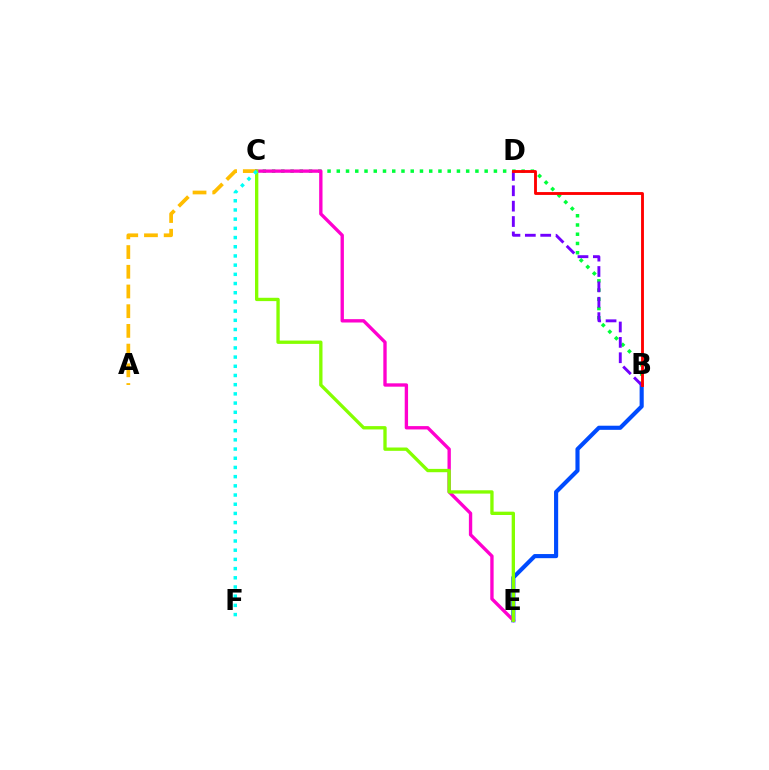{('B', 'C'): [{'color': '#00ff39', 'line_style': 'dotted', 'thickness': 2.51}], ('B', 'E'): [{'color': '#004bff', 'line_style': 'solid', 'thickness': 2.97}], ('A', 'C'): [{'color': '#ffbd00', 'line_style': 'dashed', 'thickness': 2.68}], ('B', 'D'): [{'color': '#7200ff', 'line_style': 'dashed', 'thickness': 2.09}, {'color': '#ff0000', 'line_style': 'solid', 'thickness': 2.06}], ('C', 'E'): [{'color': '#ff00cf', 'line_style': 'solid', 'thickness': 2.41}, {'color': '#84ff00', 'line_style': 'solid', 'thickness': 2.4}], ('C', 'F'): [{'color': '#00fff6', 'line_style': 'dotted', 'thickness': 2.5}]}